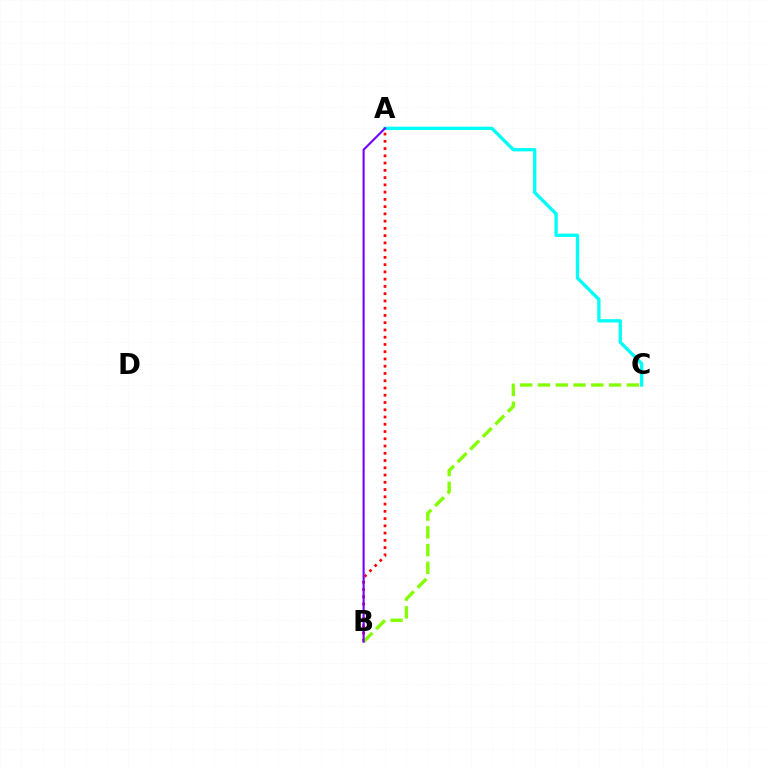{('A', 'B'): [{'color': '#ff0000', 'line_style': 'dotted', 'thickness': 1.97}, {'color': '#7200ff', 'line_style': 'solid', 'thickness': 1.51}], ('B', 'C'): [{'color': '#84ff00', 'line_style': 'dashed', 'thickness': 2.42}], ('A', 'C'): [{'color': '#00fff6', 'line_style': 'solid', 'thickness': 2.38}]}